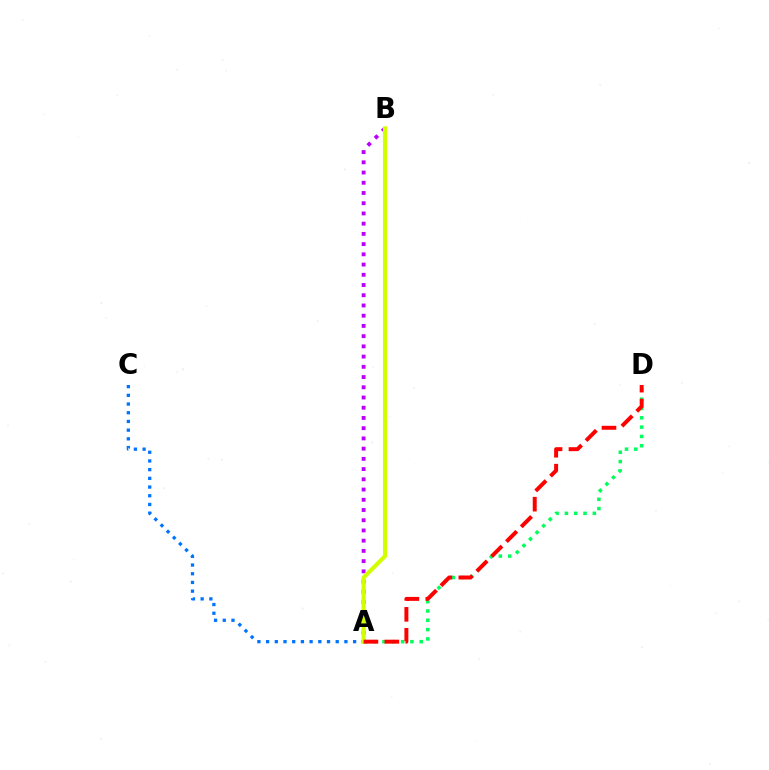{('A', 'C'): [{'color': '#0074ff', 'line_style': 'dotted', 'thickness': 2.36}], ('A', 'D'): [{'color': '#00ff5c', 'line_style': 'dotted', 'thickness': 2.53}, {'color': '#ff0000', 'line_style': 'dashed', 'thickness': 2.84}], ('A', 'B'): [{'color': '#b900ff', 'line_style': 'dotted', 'thickness': 2.78}, {'color': '#d1ff00', 'line_style': 'solid', 'thickness': 2.94}]}